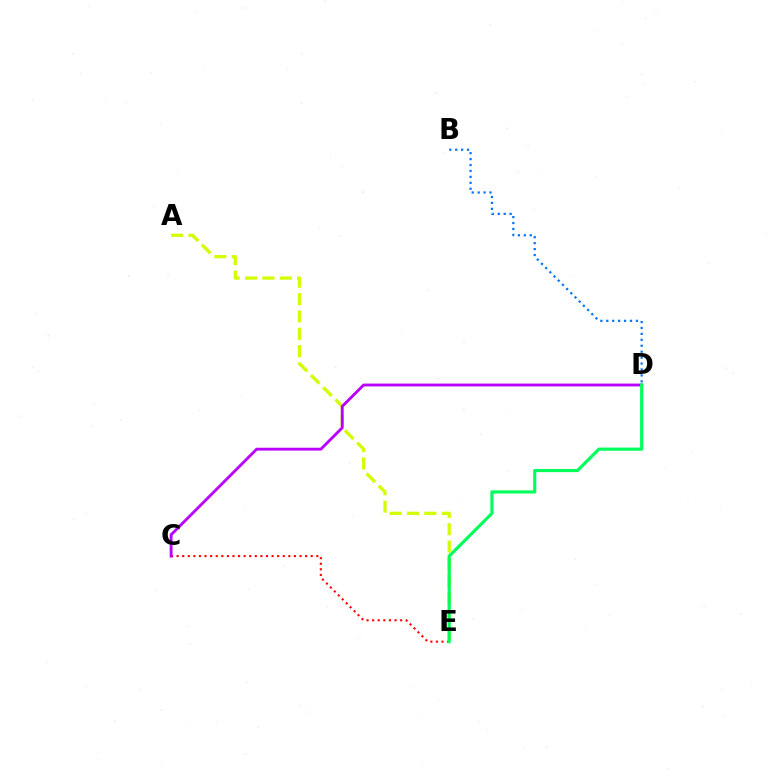{('A', 'E'): [{'color': '#d1ff00', 'line_style': 'dashed', 'thickness': 2.36}], ('C', 'E'): [{'color': '#ff0000', 'line_style': 'dotted', 'thickness': 1.52}], ('B', 'D'): [{'color': '#0074ff', 'line_style': 'dotted', 'thickness': 1.61}], ('C', 'D'): [{'color': '#b900ff', 'line_style': 'solid', 'thickness': 2.05}], ('D', 'E'): [{'color': '#00ff5c', 'line_style': 'solid', 'thickness': 2.27}]}